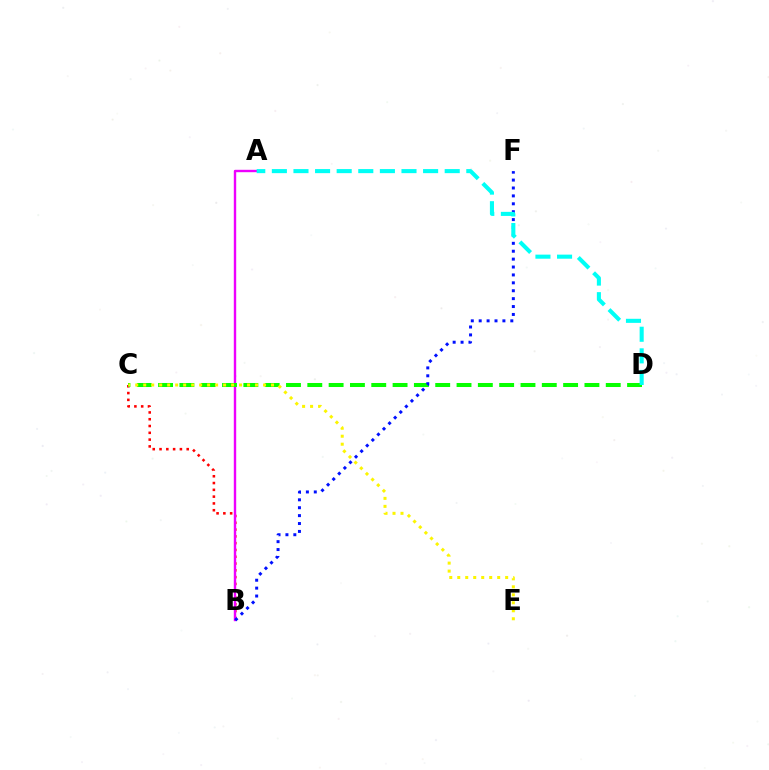{('B', 'C'): [{'color': '#ff0000', 'line_style': 'dotted', 'thickness': 1.85}], ('A', 'B'): [{'color': '#ee00ff', 'line_style': 'solid', 'thickness': 1.73}], ('C', 'D'): [{'color': '#08ff00', 'line_style': 'dashed', 'thickness': 2.9}], ('C', 'E'): [{'color': '#fcf500', 'line_style': 'dotted', 'thickness': 2.17}], ('B', 'F'): [{'color': '#0010ff', 'line_style': 'dotted', 'thickness': 2.15}], ('A', 'D'): [{'color': '#00fff6', 'line_style': 'dashed', 'thickness': 2.94}]}